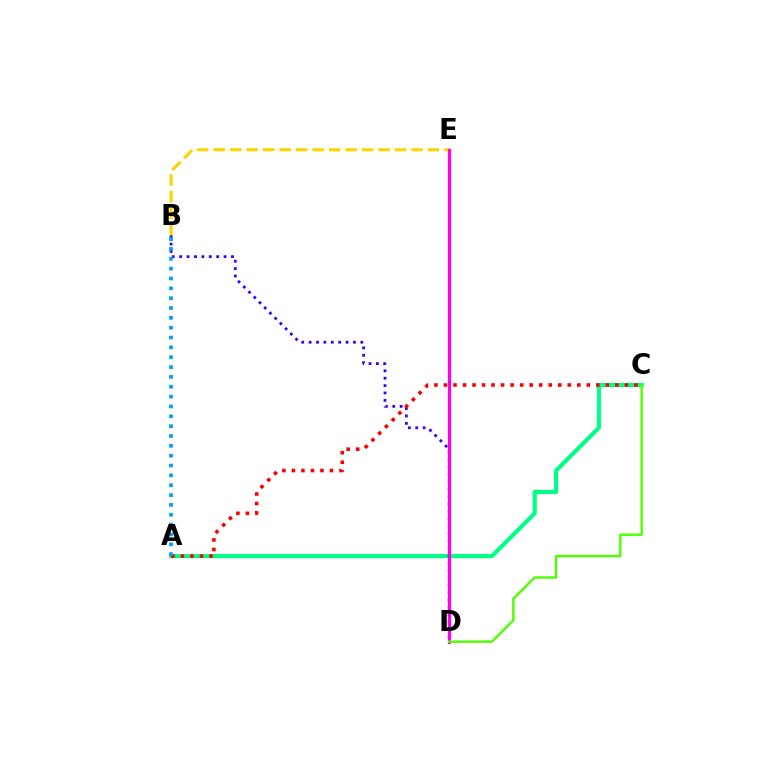{('A', 'C'): [{'color': '#00ff86', 'line_style': 'solid', 'thickness': 2.99}, {'color': '#ff0000', 'line_style': 'dotted', 'thickness': 2.59}], ('B', 'E'): [{'color': '#ffd500', 'line_style': 'dashed', 'thickness': 2.24}], ('B', 'D'): [{'color': '#3700ff', 'line_style': 'dotted', 'thickness': 2.01}], ('D', 'E'): [{'color': '#ff00ed', 'line_style': 'solid', 'thickness': 2.31}], ('A', 'B'): [{'color': '#009eff', 'line_style': 'dotted', 'thickness': 2.67}], ('C', 'D'): [{'color': '#4fff00', 'line_style': 'solid', 'thickness': 1.72}]}